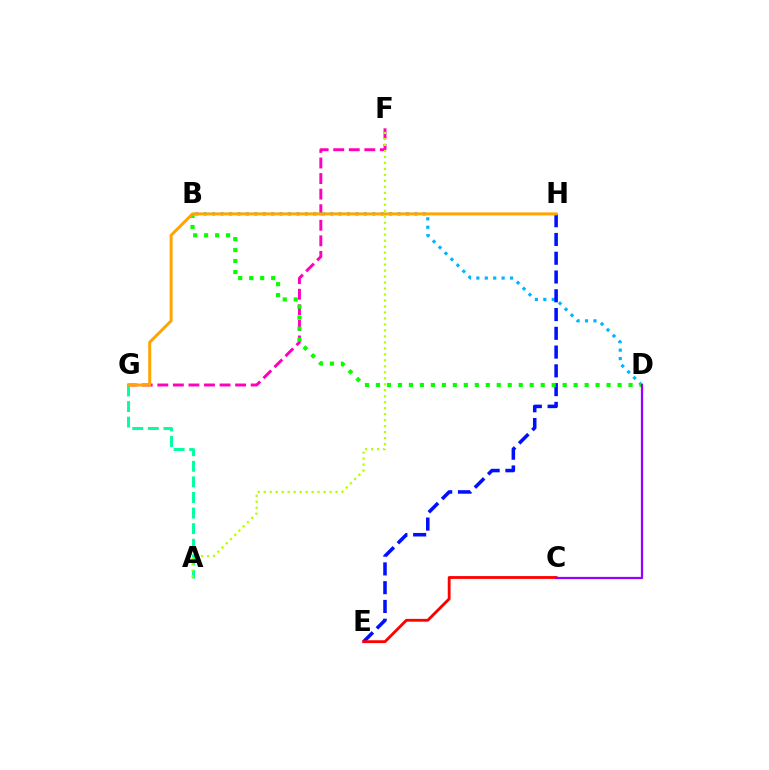{('F', 'G'): [{'color': '#ff00bd', 'line_style': 'dashed', 'thickness': 2.11}], ('B', 'D'): [{'color': '#00b5ff', 'line_style': 'dotted', 'thickness': 2.29}, {'color': '#08ff00', 'line_style': 'dotted', 'thickness': 2.98}], ('A', 'G'): [{'color': '#00ff9d', 'line_style': 'dashed', 'thickness': 2.12}], ('E', 'H'): [{'color': '#0010ff', 'line_style': 'dashed', 'thickness': 2.55}], ('C', 'E'): [{'color': '#ff0000', 'line_style': 'solid', 'thickness': 2.04}], ('C', 'D'): [{'color': '#9b00ff', 'line_style': 'solid', 'thickness': 1.61}], ('A', 'F'): [{'color': '#b3ff00', 'line_style': 'dotted', 'thickness': 1.63}], ('G', 'H'): [{'color': '#ffa500', 'line_style': 'solid', 'thickness': 2.15}]}